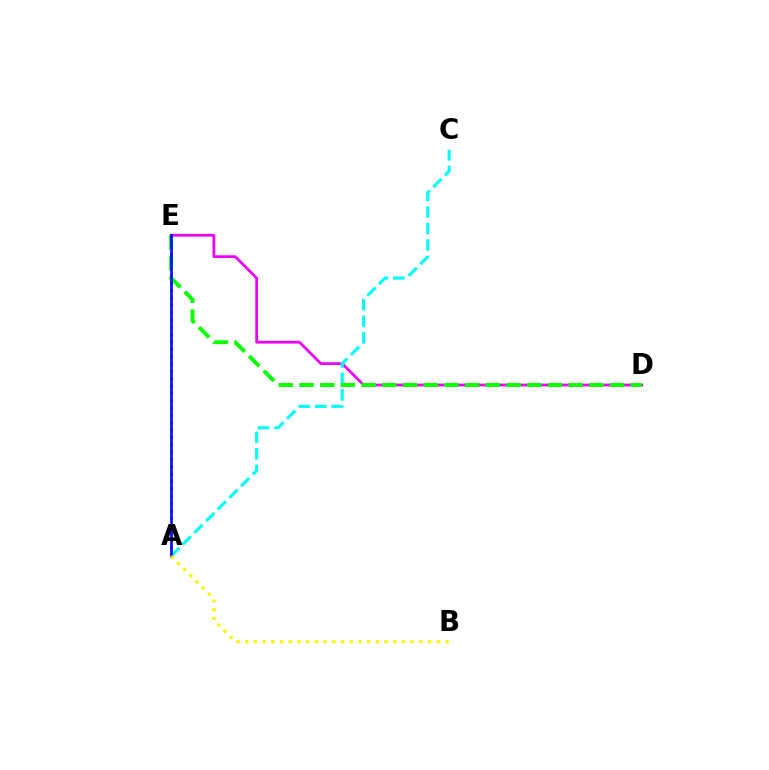{('A', 'E'): [{'color': '#ff0000', 'line_style': 'dotted', 'thickness': 2.0}, {'color': '#0010ff', 'line_style': 'solid', 'thickness': 1.93}], ('D', 'E'): [{'color': '#ee00ff', 'line_style': 'solid', 'thickness': 1.98}, {'color': '#08ff00', 'line_style': 'dashed', 'thickness': 2.81}], ('A', 'C'): [{'color': '#00fff6', 'line_style': 'dashed', 'thickness': 2.24}], ('A', 'B'): [{'color': '#fcf500', 'line_style': 'dotted', 'thickness': 2.37}]}